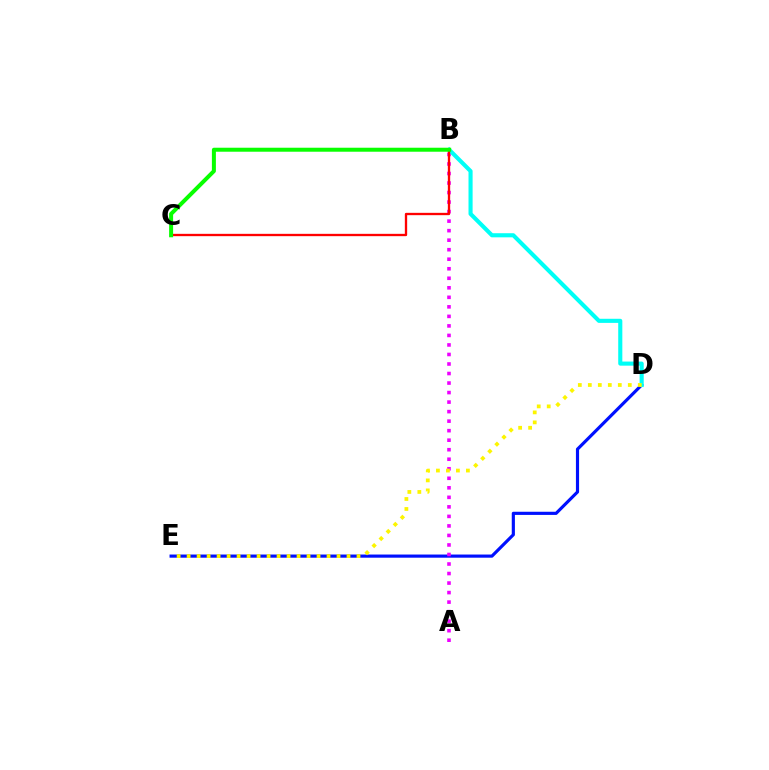{('D', 'E'): [{'color': '#0010ff', 'line_style': 'solid', 'thickness': 2.27}, {'color': '#fcf500', 'line_style': 'dotted', 'thickness': 2.72}], ('A', 'B'): [{'color': '#ee00ff', 'line_style': 'dotted', 'thickness': 2.59}], ('B', 'D'): [{'color': '#00fff6', 'line_style': 'solid', 'thickness': 2.96}], ('B', 'C'): [{'color': '#ff0000', 'line_style': 'solid', 'thickness': 1.68}, {'color': '#08ff00', 'line_style': 'solid', 'thickness': 2.88}]}